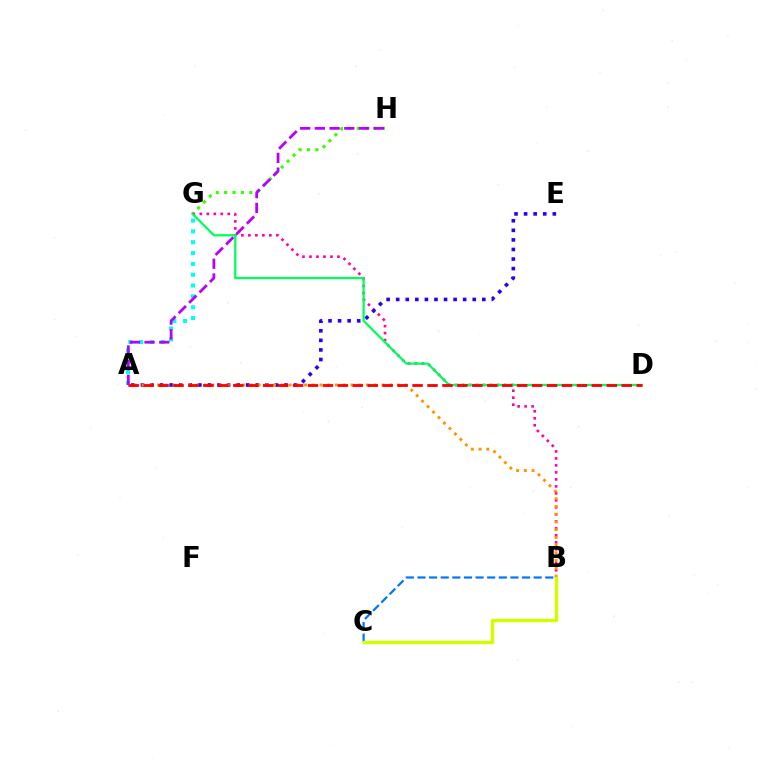{('G', 'H'): [{'color': '#3dff00', 'line_style': 'dotted', 'thickness': 2.28}], ('B', 'G'): [{'color': '#ff00ac', 'line_style': 'dotted', 'thickness': 1.9}], ('A', 'E'): [{'color': '#2500ff', 'line_style': 'dotted', 'thickness': 2.6}], ('B', 'C'): [{'color': '#0074ff', 'line_style': 'dashed', 'thickness': 1.58}, {'color': '#d1ff00', 'line_style': 'solid', 'thickness': 2.48}], ('A', 'B'): [{'color': '#ff9400', 'line_style': 'dotted', 'thickness': 2.1}], ('A', 'G'): [{'color': '#00fff6', 'line_style': 'dotted', 'thickness': 2.94}], ('D', 'G'): [{'color': '#00ff5c', 'line_style': 'solid', 'thickness': 1.63}], ('A', 'D'): [{'color': '#ff0000', 'line_style': 'dashed', 'thickness': 2.03}], ('A', 'H'): [{'color': '#b900ff', 'line_style': 'dashed', 'thickness': 2.0}]}